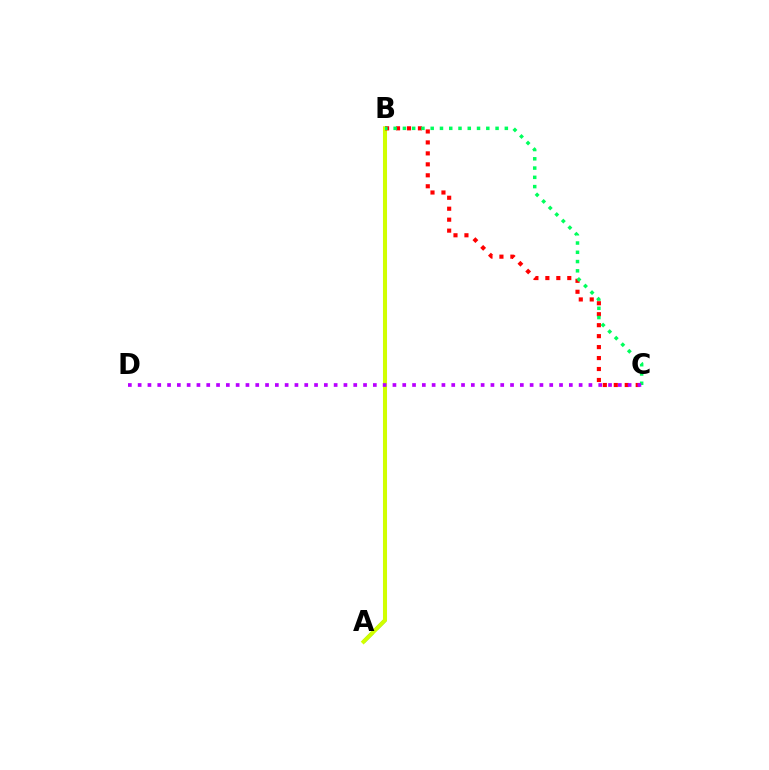{('A', 'B'): [{'color': '#0074ff', 'line_style': 'dashed', 'thickness': 2.49}, {'color': '#d1ff00', 'line_style': 'solid', 'thickness': 2.92}], ('B', 'C'): [{'color': '#ff0000', 'line_style': 'dotted', 'thickness': 2.98}, {'color': '#00ff5c', 'line_style': 'dotted', 'thickness': 2.52}], ('C', 'D'): [{'color': '#b900ff', 'line_style': 'dotted', 'thickness': 2.66}]}